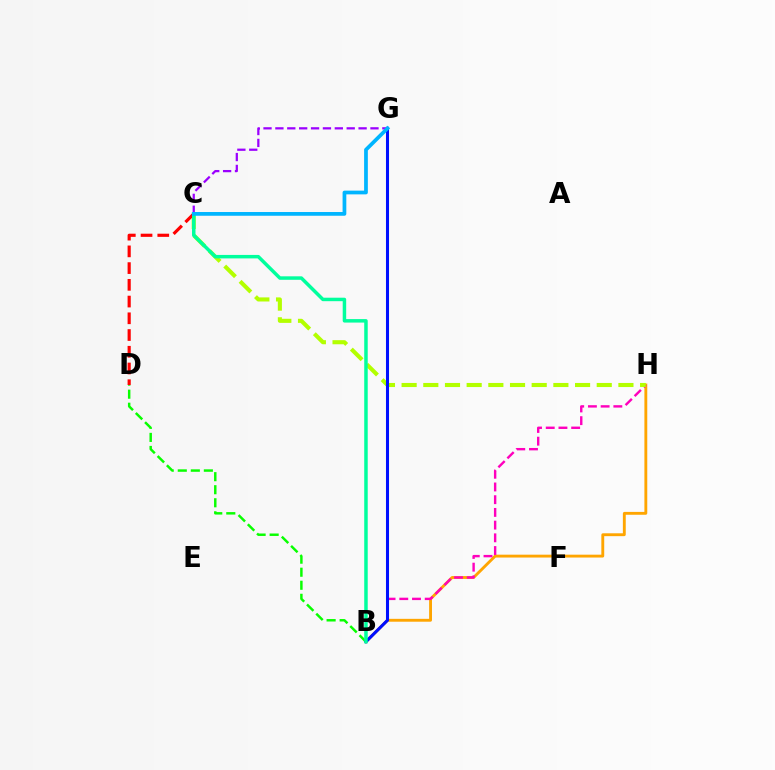{('B', 'H'): [{'color': '#ffa500', 'line_style': 'solid', 'thickness': 2.06}, {'color': '#ff00bd', 'line_style': 'dashed', 'thickness': 1.73}], ('B', 'D'): [{'color': '#08ff00', 'line_style': 'dashed', 'thickness': 1.77}], ('C', 'H'): [{'color': '#b3ff00', 'line_style': 'dashed', 'thickness': 2.95}], ('B', 'G'): [{'color': '#0010ff', 'line_style': 'solid', 'thickness': 2.2}], ('C', 'D'): [{'color': '#ff0000', 'line_style': 'dashed', 'thickness': 2.27}], ('B', 'C'): [{'color': '#00ff9d', 'line_style': 'solid', 'thickness': 2.51}], ('C', 'G'): [{'color': '#9b00ff', 'line_style': 'dashed', 'thickness': 1.61}, {'color': '#00b5ff', 'line_style': 'solid', 'thickness': 2.69}]}